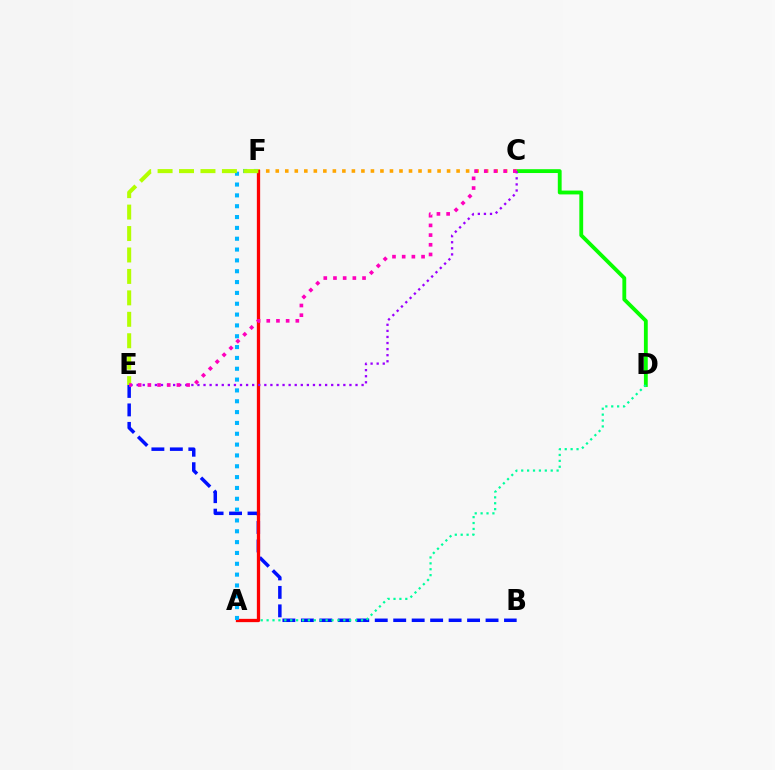{('C', 'D'): [{'color': '#08ff00', 'line_style': 'solid', 'thickness': 2.76}], ('B', 'E'): [{'color': '#0010ff', 'line_style': 'dashed', 'thickness': 2.51}], ('C', 'F'): [{'color': '#ffa500', 'line_style': 'dotted', 'thickness': 2.59}], ('A', 'D'): [{'color': '#00ff9d', 'line_style': 'dotted', 'thickness': 1.6}], ('A', 'F'): [{'color': '#ff0000', 'line_style': 'solid', 'thickness': 2.37}, {'color': '#00b5ff', 'line_style': 'dotted', 'thickness': 2.94}], ('C', 'E'): [{'color': '#9b00ff', 'line_style': 'dotted', 'thickness': 1.65}, {'color': '#ff00bd', 'line_style': 'dotted', 'thickness': 2.63}], ('E', 'F'): [{'color': '#b3ff00', 'line_style': 'dashed', 'thickness': 2.91}]}